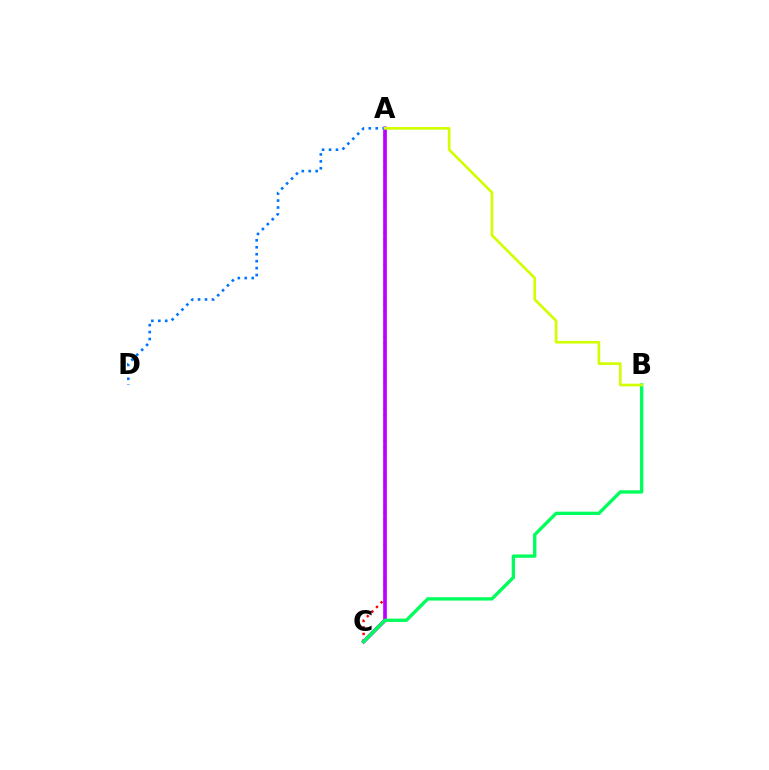{('A', 'C'): [{'color': '#ff0000', 'line_style': 'dotted', 'thickness': 1.77}, {'color': '#b900ff', 'line_style': 'solid', 'thickness': 2.64}], ('B', 'C'): [{'color': '#00ff5c', 'line_style': 'solid', 'thickness': 2.41}], ('A', 'D'): [{'color': '#0074ff', 'line_style': 'dotted', 'thickness': 1.89}], ('A', 'B'): [{'color': '#d1ff00', 'line_style': 'solid', 'thickness': 1.91}]}